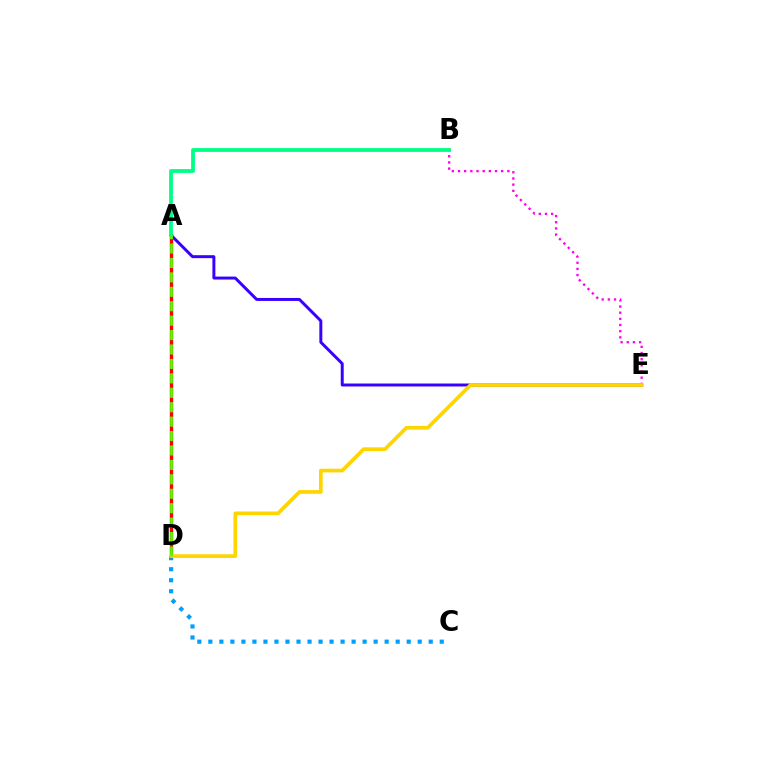{('C', 'D'): [{'color': '#009eff', 'line_style': 'dotted', 'thickness': 2.99}], ('A', 'E'): [{'color': '#3700ff', 'line_style': 'solid', 'thickness': 2.13}], ('B', 'E'): [{'color': '#ff00ed', 'line_style': 'dotted', 'thickness': 1.68}], ('A', 'D'): [{'color': '#ff0000', 'line_style': 'solid', 'thickness': 2.42}, {'color': '#4fff00', 'line_style': 'dashed', 'thickness': 1.96}], ('D', 'E'): [{'color': '#ffd500', 'line_style': 'solid', 'thickness': 2.66}], ('A', 'B'): [{'color': '#00ff86', 'line_style': 'solid', 'thickness': 2.73}]}